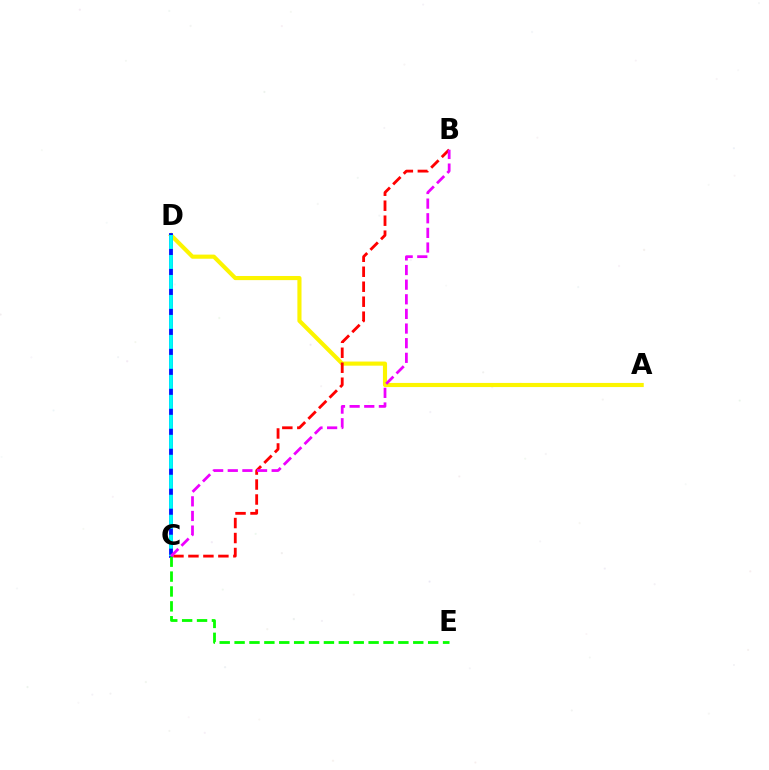{('A', 'D'): [{'color': '#fcf500', 'line_style': 'solid', 'thickness': 2.97}], ('C', 'D'): [{'color': '#0010ff', 'line_style': 'solid', 'thickness': 2.75}, {'color': '#00fff6', 'line_style': 'dashed', 'thickness': 2.71}], ('C', 'E'): [{'color': '#08ff00', 'line_style': 'dashed', 'thickness': 2.02}], ('B', 'C'): [{'color': '#ff0000', 'line_style': 'dashed', 'thickness': 2.03}, {'color': '#ee00ff', 'line_style': 'dashed', 'thickness': 1.99}]}